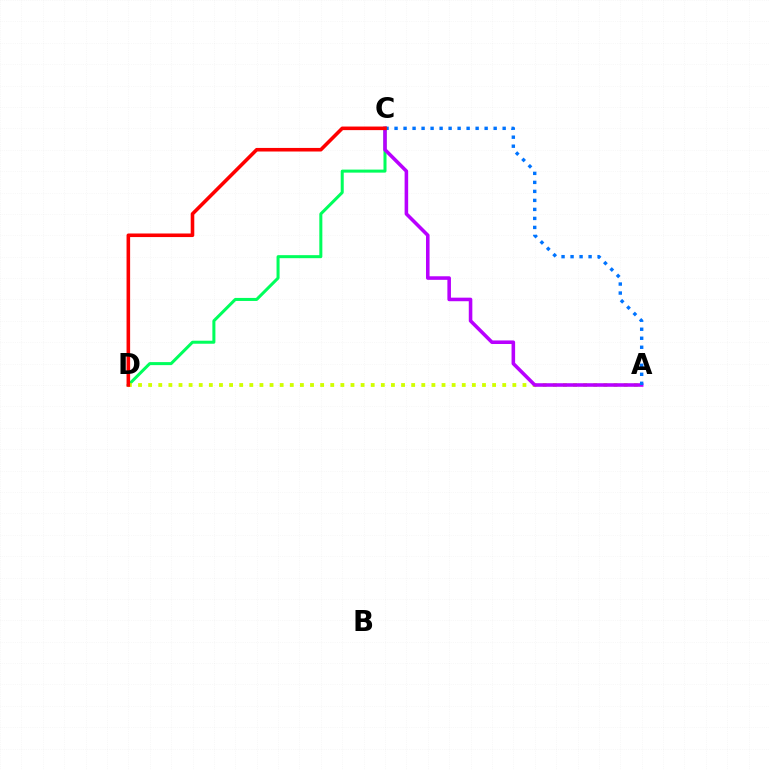{('C', 'D'): [{'color': '#00ff5c', 'line_style': 'solid', 'thickness': 2.18}, {'color': '#ff0000', 'line_style': 'solid', 'thickness': 2.58}], ('A', 'D'): [{'color': '#d1ff00', 'line_style': 'dotted', 'thickness': 2.75}], ('A', 'C'): [{'color': '#b900ff', 'line_style': 'solid', 'thickness': 2.57}, {'color': '#0074ff', 'line_style': 'dotted', 'thickness': 2.45}]}